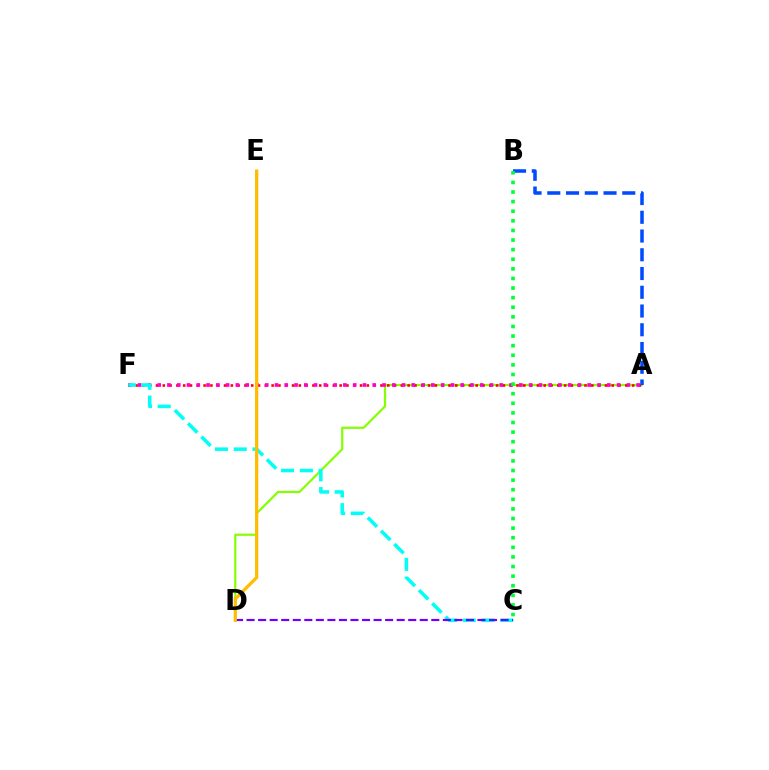{('A', 'D'): [{'color': '#84ff00', 'line_style': 'solid', 'thickness': 1.58}], ('A', 'F'): [{'color': '#ff0000', 'line_style': 'dotted', 'thickness': 1.85}, {'color': '#ff00cf', 'line_style': 'dotted', 'thickness': 2.66}], ('C', 'F'): [{'color': '#00fff6', 'line_style': 'dashed', 'thickness': 2.55}], ('A', 'B'): [{'color': '#004bff', 'line_style': 'dashed', 'thickness': 2.55}], ('C', 'D'): [{'color': '#7200ff', 'line_style': 'dashed', 'thickness': 1.57}], ('B', 'C'): [{'color': '#00ff39', 'line_style': 'dotted', 'thickness': 2.61}], ('D', 'E'): [{'color': '#ffbd00', 'line_style': 'solid', 'thickness': 2.34}]}